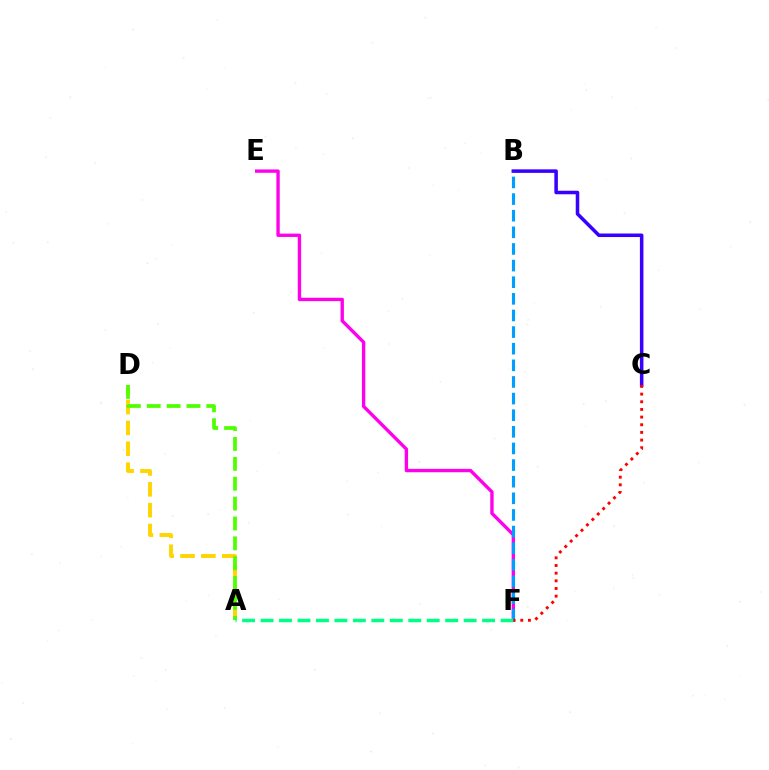{('A', 'D'): [{'color': '#ffd500', 'line_style': 'dashed', 'thickness': 2.83}, {'color': '#4fff00', 'line_style': 'dashed', 'thickness': 2.7}], ('B', 'C'): [{'color': '#3700ff', 'line_style': 'solid', 'thickness': 2.54}], ('E', 'F'): [{'color': '#ff00ed', 'line_style': 'solid', 'thickness': 2.42}], ('B', 'F'): [{'color': '#009eff', 'line_style': 'dashed', 'thickness': 2.26}], ('A', 'F'): [{'color': '#00ff86', 'line_style': 'dashed', 'thickness': 2.51}], ('C', 'F'): [{'color': '#ff0000', 'line_style': 'dotted', 'thickness': 2.08}]}